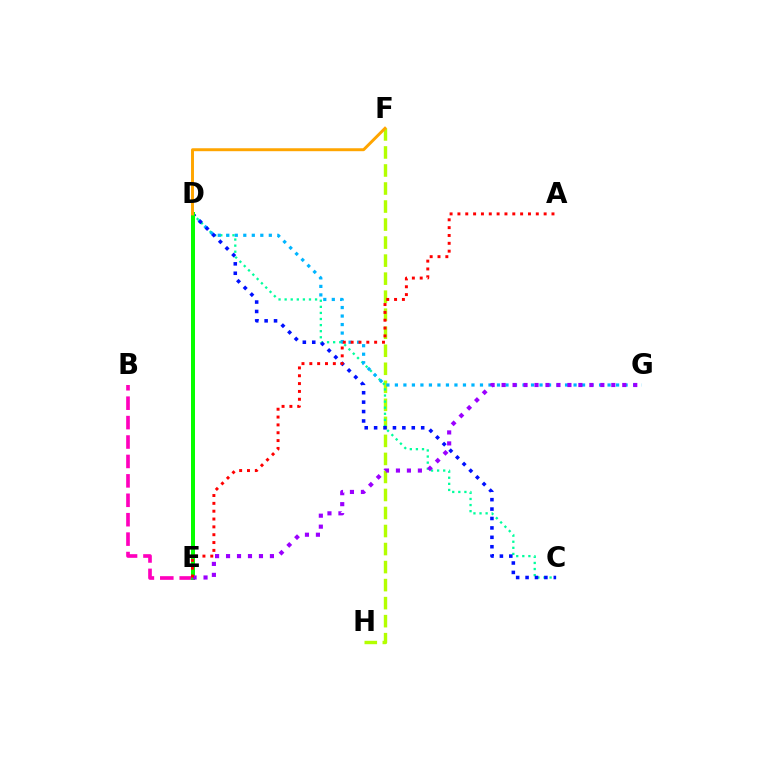{('F', 'H'): [{'color': '#b3ff00', 'line_style': 'dashed', 'thickness': 2.45}], ('C', 'D'): [{'color': '#00ff9d', 'line_style': 'dotted', 'thickness': 1.65}, {'color': '#0010ff', 'line_style': 'dotted', 'thickness': 2.56}], ('D', 'G'): [{'color': '#00b5ff', 'line_style': 'dotted', 'thickness': 2.31}], ('B', 'E'): [{'color': '#ff00bd', 'line_style': 'dashed', 'thickness': 2.64}], ('D', 'E'): [{'color': '#08ff00', 'line_style': 'solid', 'thickness': 2.87}], ('E', 'G'): [{'color': '#9b00ff', 'line_style': 'dotted', 'thickness': 2.98}], ('D', 'F'): [{'color': '#ffa500', 'line_style': 'solid', 'thickness': 2.12}], ('A', 'E'): [{'color': '#ff0000', 'line_style': 'dotted', 'thickness': 2.13}]}